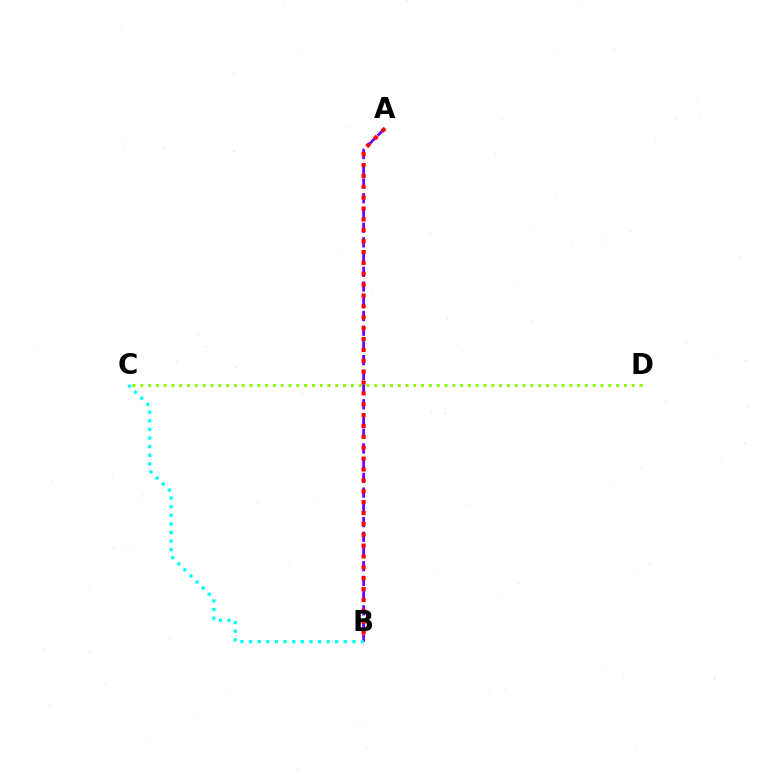{('A', 'B'): [{'color': '#7200ff', 'line_style': 'dashed', 'thickness': 2.0}, {'color': '#ff0000', 'line_style': 'dotted', 'thickness': 2.95}], ('C', 'D'): [{'color': '#84ff00', 'line_style': 'dotted', 'thickness': 2.12}], ('B', 'C'): [{'color': '#00fff6', 'line_style': 'dotted', 'thickness': 2.34}]}